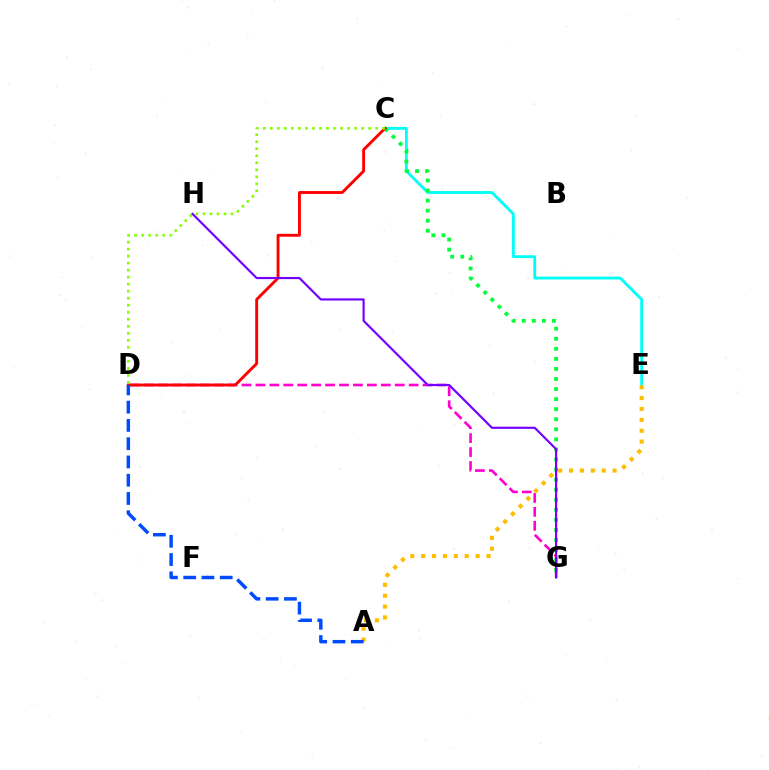{('D', 'G'): [{'color': '#ff00cf', 'line_style': 'dashed', 'thickness': 1.89}], ('C', 'E'): [{'color': '#00fff6', 'line_style': 'solid', 'thickness': 2.04}], ('C', 'G'): [{'color': '#00ff39', 'line_style': 'dotted', 'thickness': 2.73}], ('A', 'E'): [{'color': '#ffbd00', 'line_style': 'dotted', 'thickness': 2.96}], ('C', 'D'): [{'color': '#ff0000', 'line_style': 'solid', 'thickness': 2.07}, {'color': '#84ff00', 'line_style': 'dotted', 'thickness': 1.91}], ('A', 'D'): [{'color': '#004bff', 'line_style': 'dashed', 'thickness': 2.48}], ('G', 'H'): [{'color': '#7200ff', 'line_style': 'solid', 'thickness': 1.55}]}